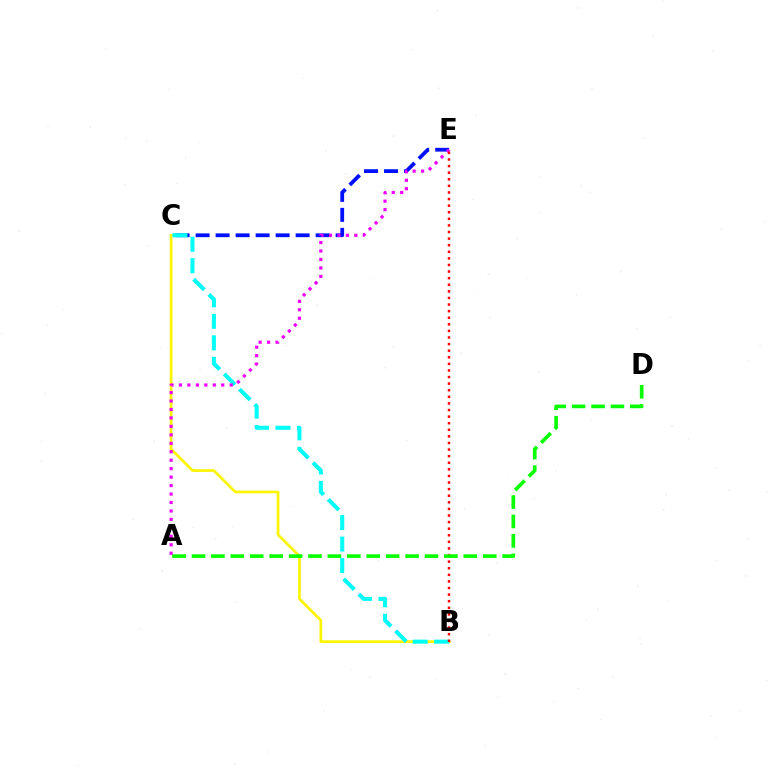{('B', 'C'): [{'color': '#fcf500', 'line_style': 'solid', 'thickness': 1.95}, {'color': '#00fff6', 'line_style': 'dashed', 'thickness': 2.92}], ('C', 'E'): [{'color': '#0010ff', 'line_style': 'dashed', 'thickness': 2.72}], ('A', 'E'): [{'color': '#ee00ff', 'line_style': 'dotted', 'thickness': 2.3}], ('B', 'E'): [{'color': '#ff0000', 'line_style': 'dotted', 'thickness': 1.79}], ('A', 'D'): [{'color': '#08ff00', 'line_style': 'dashed', 'thickness': 2.64}]}